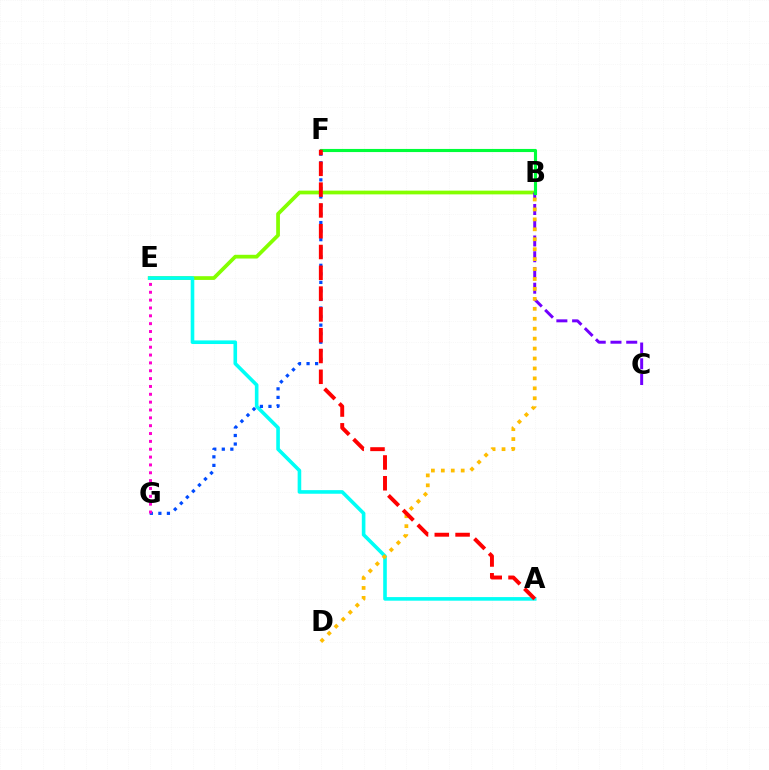{('B', 'E'): [{'color': '#84ff00', 'line_style': 'solid', 'thickness': 2.69}], ('B', 'C'): [{'color': '#7200ff', 'line_style': 'dashed', 'thickness': 2.14}], ('A', 'E'): [{'color': '#00fff6', 'line_style': 'solid', 'thickness': 2.6}], ('B', 'F'): [{'color': '#00ff39', 'line_style': 'solid', 'thickness': 2.24}], ('B', 'D'): [{'color': '#ffbd00', 'line_style': 'dotted', 'thickness': 2.7}], ('F', 'G'): [{'color': '#004bff', 'line_style': 'dotted', 'thickness': 2.32}], ('A', 'F'): [{'color': '#ff0000', 'line_style': 'dashed', 'thickness': 2.83}], ('E', 'G'): [{'color': '#ff00cf', 'line_style': 'dotted', 'thickness': 2.13}]}